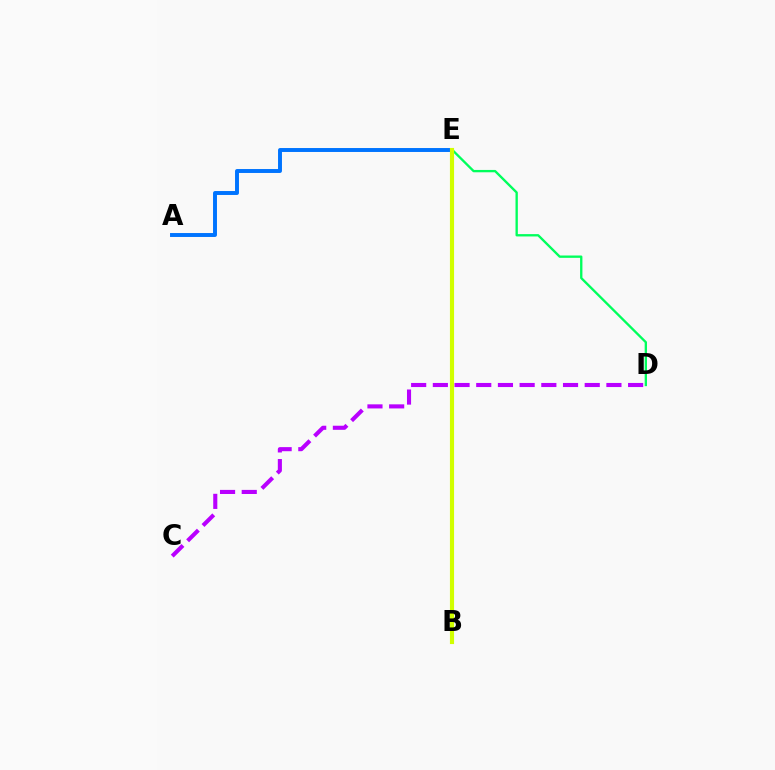{('A', 'E'): [{'color': '#0074ff', 'line_style': 'solid', 'thickness': 2.83}], ('B', 'E'): [{'color': '#ff0000', 'line_style': 'solid', 'thickness': 1.9}, {'color': '#d1ff00', 'line_style': 'solid', 'thickness': 2.98}], ('D', 'E'): [{'color': '#00ff5c', 'line_style': 'solid', 'thickness': 1.68}], ('C', 'D'): [{'color': '#b900ff', 'line_style': 'dashed', 'thickness': 2.95}]}